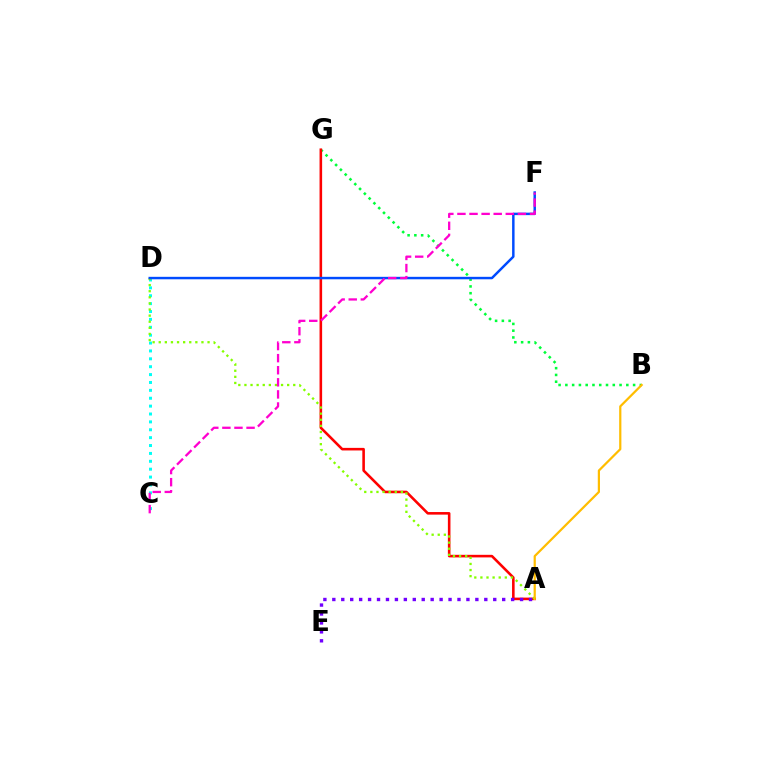{('B', 'G'): [{'color': '#00ff39', 'line_style': 'dotted', 'thickness': 1.84}], ('C', 'D'): [{'color': '#00fff6', 'line_style': 'dotted', 'thickness': 2.14}], ('A', 'G'): [{'color': '#ff0000', 'line_style': 'solid', 'thickness': 1.86}], ('A', 'E'): [{'color': '#7200ff', 'line_style': 'dotted', 'thickness': 2.43}], ('A', 'D'): [{'color': '#84ff00', 'line_style': 'dotted', 'thickness': 1.66}], ('A', 'B'): [{'color': '#ffbd00', 'line_style': 'solid', 'thickness': 1.6}], ('D', 'F'): [{'color': '#004bff', 'line_style': 'solid', 'thickness': 1.77}], ('C', 'F'): [{'color': '#ff00cf', 'line_style': 'dashed', 'thickness': 1.64}]}